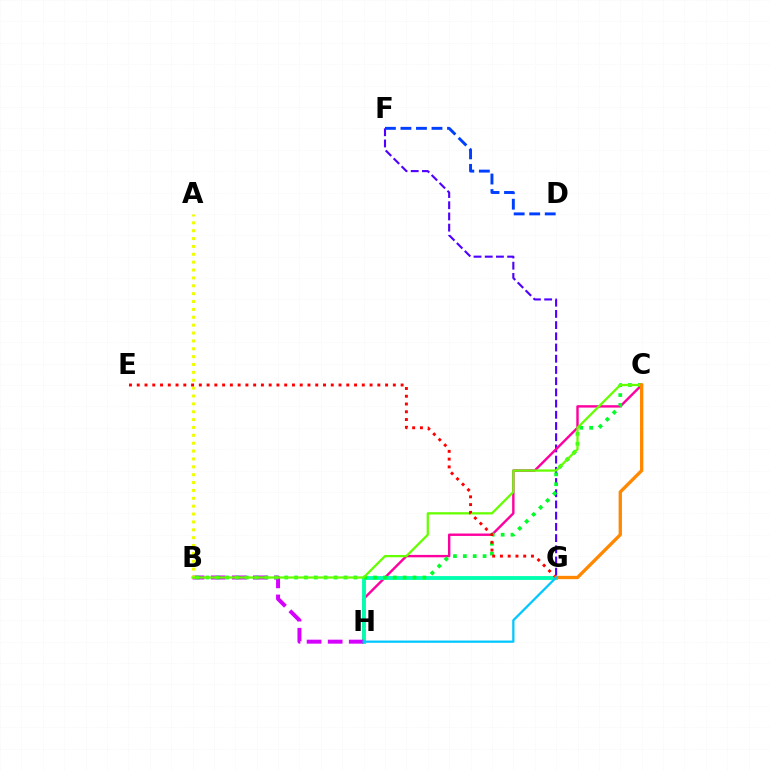{('F', 'G'): [{'color': '#4f00ff', 'line_style': 'dashed', 'thickness': 1.52}], ('C', 'H'): [{'color': '#ff00a0', 'line_style': 'solid', 'thickness': 1.74}], ('G', 'H'): [{'color': '#00ffaf', 'line_style': 'solid', 'thickness': 2.76}, {'color': '#00c7ff', 'line_style': 'solid', 'thickness': 1.62}], ('B', 'H'): [{'color': '#d600ff', 'line_style': 'dashed', 'thickness': 2.86}], ('B', 'C'): [{'color': '#00ff27', 'line_style': 'dotted', 'thickness': 2.68}, {'color': '#66ff00', 'line_style': 'solid', 'thickness': 1.64}], ('A', 'B'): [{'color': '#eeff00', 'line_style': 'dotted', 'thickness': 2.14}], ('E', 'G'): [{'color': '#ff0000', 'line_style': 'dotted', 'thickness': 2.11}], ('D', 'F'): [{'color': '#003fff', 'line_style': 'dashed', 'thickness': 2.11}], ('C', 'G'): [{'color': '#ff8800', 'line_style': 'solid', 'thickness': 2.38}]}